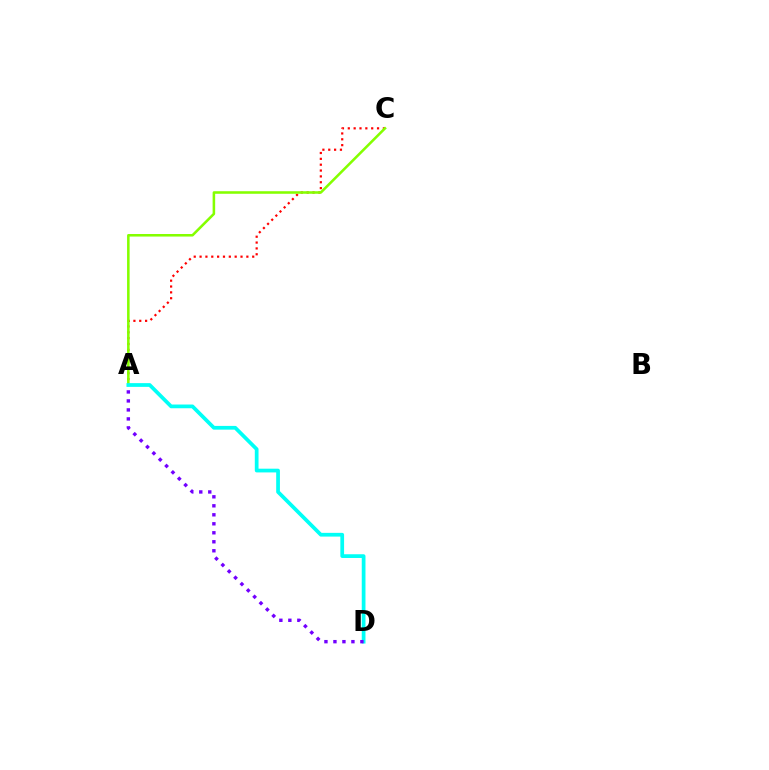{('A', 'C'): [{'color': '#ff0000', 'line_style': 'dotted', 'thickness': 1.59}, {'color': '#84ff00', 'line_style': 'solid', 'thickness': 1.84}], ('A', 'D'): [{'color': '#00fff6', 'line_style': 'solid', 'thickness': 2.69}, {'color': '#7200ff', 'line_style': 'dotted', 'thickness': 2.44}]}